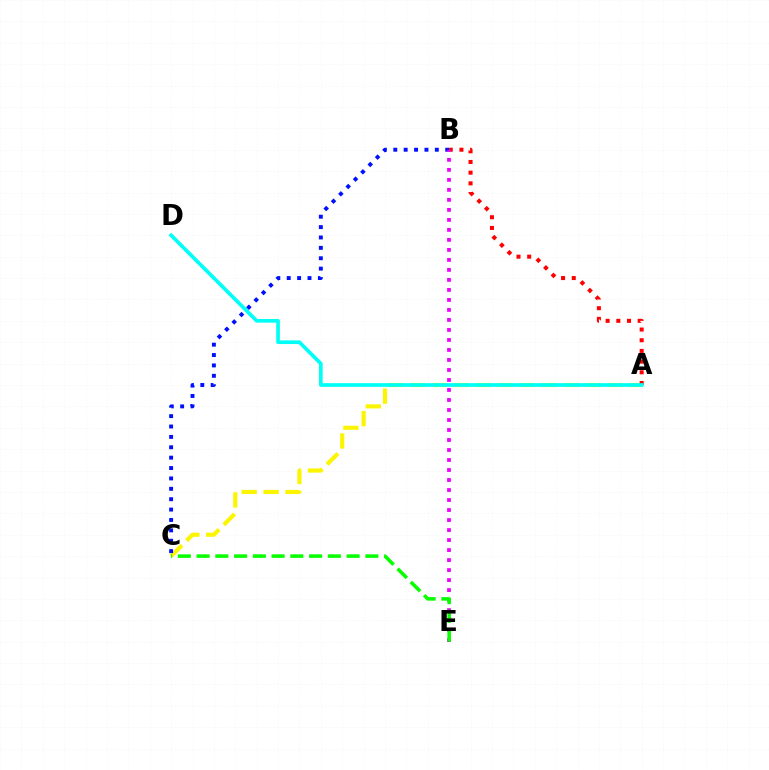{('A', 'C'): [{'color': '#fcf500', 'line_style': 'dashed', 'thickness': 2.98}], ('A', 'B'): [{'color': '#ff0000', 'line_style': 'dotted', 'thickness': 2.9}], ('B', 'C'): [{'color': '#0010ff', 'line_style': 'dotted', 'thickness': 2.82}], ('B', 'E'): [{'color': '#ee00ff', 'line_style': 'dotted', 'thickness': 2.72}], ('A', 'D'): [{'color': '#00fff6', 'line_style': 'solid', 'thickness': 2.65}], ('C', 'E'): [{'color': '#08ff00', 'line_style': 'dashed', 'thickness': 2.55}]}